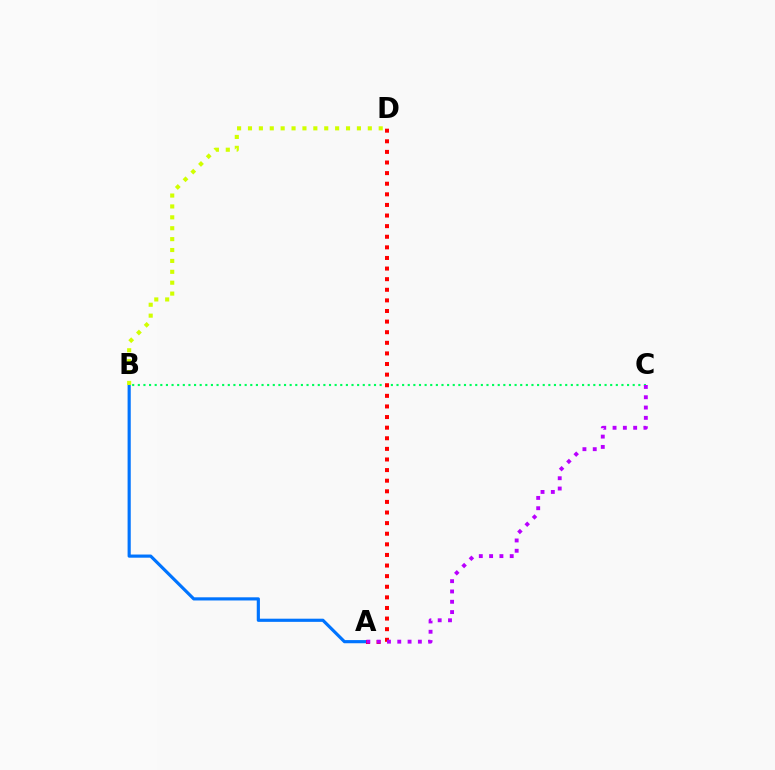{('B', 'C'): [{'color': '#00ff5c', 'line_style': 'dotted', 'thickness': 1.53}], ('A', 'B'): [{'color': '#0074ff', 'line_style': 'solid', 'thickness': 2.27}], ('A', 'D'): [{'color': '#ff0000', 'line_style': 'dotted', 'thickness': 2.88}], ('B', 'D'): [{'color': '#d1ff00', 'line_style': 'dotted', 'thickness': 2.96}], ('A', 'C'): [{'color': '#b900ff', 'line_style': 'dotted', 'thickness': 2.8}]}